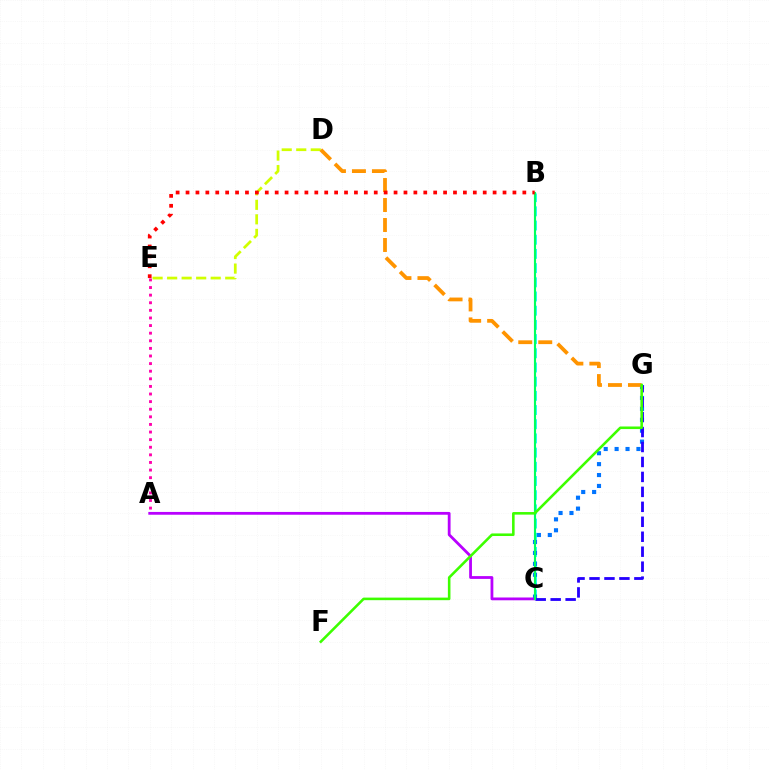{('B', 'C'): [{'color': '#00fff6', 'line_style': 'dashed', 'thickness': 1.93}, {'color': '#00ff5c', 'line_style': 'solid', 'thickness': 1.54}], ('C', 'G'): [{'color': '#0074ff', 'line_style': 'dotted', 'thickness': 2.97}, {'color': '#2500ff', 'line_style': 'dashed', 'thickness': 2.03}], ('A', 'E'): [{'color': '#ff00ac', 'line_style': 'dotted', 'thickness': 2.07}], ('A', 'C'): [{'color': '#b900ff', 'line_style': 'solid', 'thickness': 2.01}], ('D', 'E'): [{'color': '#d1ff00', 'line_style': 'dashed', 'thickness': 1.97}], ('D', 'G'): [{'color': '#ff9400', 'line_style': 'dashed', 'thickness': 2.72}], ('F', 'G'): [{'color': '#3dff00', 'line_style': 'solid', 'thickness': 1.86}], ('B', 'E'): [{'color': '#ff0000', 'line_style': 'dotted', 'thickness': 2.69}]}